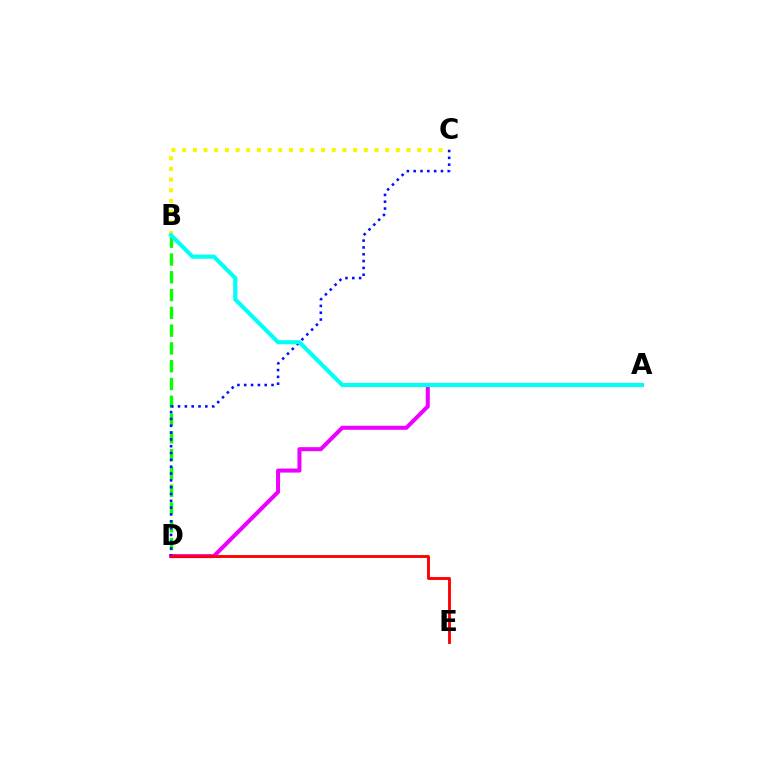{('A', 'D'): [{'color': '#ee00ff', 'line_style': 'solid', 'thickness': 2.9}], ('B', 'D'): [{'color': '#08ff00', 'line_style': 'dashed', 'thickness': 2.42}], ('C', 'D'): [{'color': '#0010ff', 'line_style': 'dotted', 'thickness': 1.85}], ('B', 'C'): [{'color': '#fcf500', 'line_style': 'dotted', 'thickness': 2.9}], ('A', 'B'): [{'color': '#00fff6', 'line_style': 'solid', 'thickness': 2.97}], ('D', 'E'): [{'color': '#ff0000', 'line_style': 'solid', 'thickness': 2.07}]}